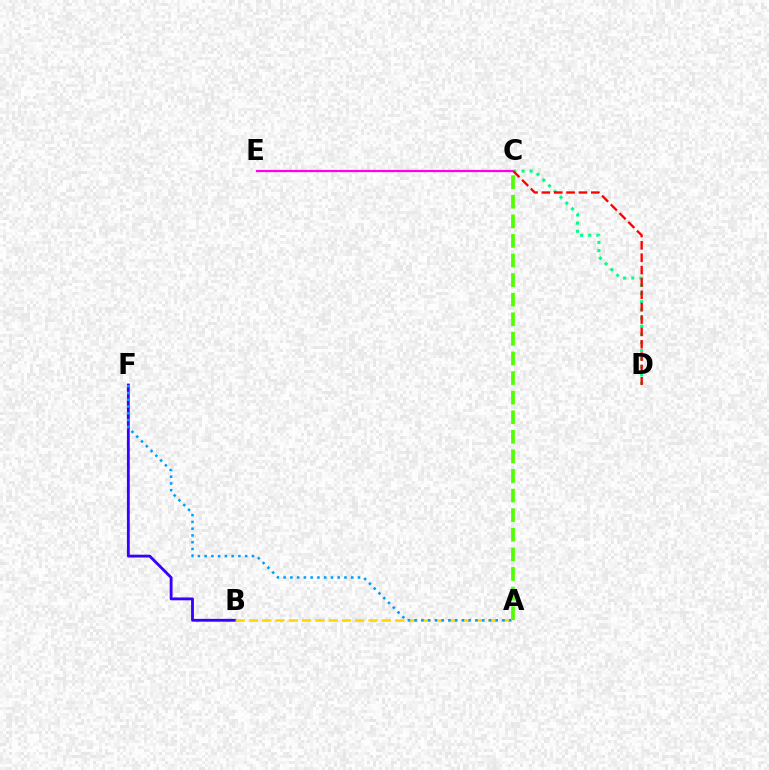{('B', 'F'): [{'color': '#3700ff', 'line_style': 'solid', 'thickness': 2.04}], ('C', 'E'): [{'color': '#ff00ed', 'line_style': 'solid', 'thickness': 1.61}], ('A', 'B'): [{'color': '#ffd500', 'line_style': 'dashed', 'thickness': 1.81}], ('A', 'F'): [{'color': '#009eff', 'line_style': 'dotted', 'thickness': 1.84}], ('C', 'D'): [{'color': '#00ff86', 'line_style': 'dotted', 'thickness': 2.21}, {'color': '#ff0000', 'line_style': 'dashed', 'thickness': 1.68}], ('A', 'C'): [{'color': '#4fff00', 'line_style': 'dashed', 'thickness': 2.66}]}